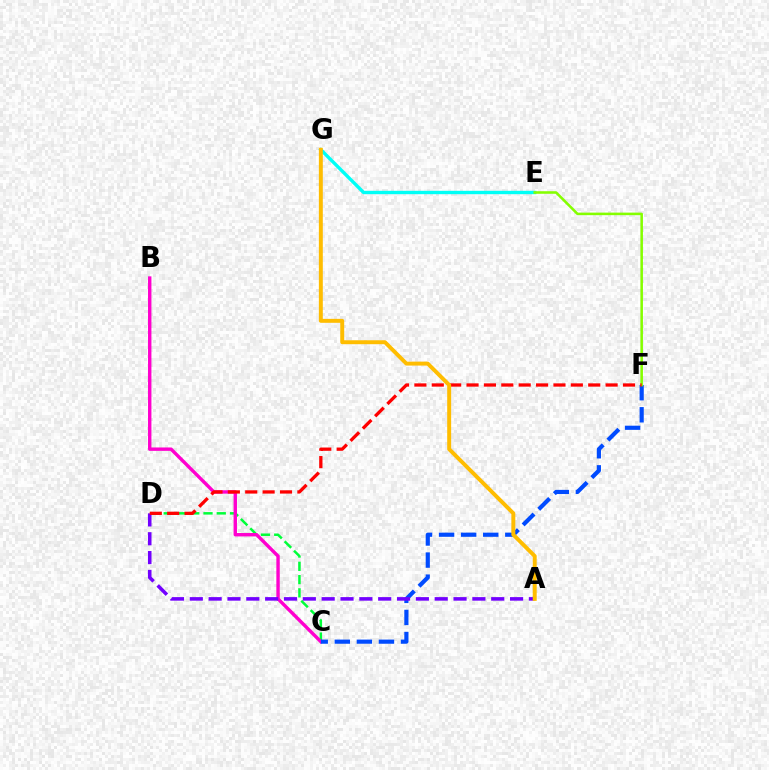{('C', 'D'): [{'color': '#00ff39', 'line_style': 'dashed', 'thickness': 1.8}], ('B', 'C'): [{'color': '#ff00cf', 'line_style': 'solid', 'thickness': 2.45}], ('E', 'G'): [{'color': '#00fff6', 'line_style': 'solid', 'thickness': 2.43}], ('C', 'F'): [{'color': '#004bff', 'line_style': 'dashed', 'thickness': 3.0}], ('A', 'D'): [{'color': '#7200ff', 'line_style': 'dashed', 'thickness': 2.56}], ('E', 'F'): [{'color': '#84ff00', 'line_style': 'solid', 'thickness': 1.84}], ('D', 'F'): [{'color': '#ff0000', 'line_style': 'dashed', 'thickness': 2.36}], ('A', 'G'): [{'color': '#ffbd00', 'line_style': 'solid', 'thickness': 2.84}]}